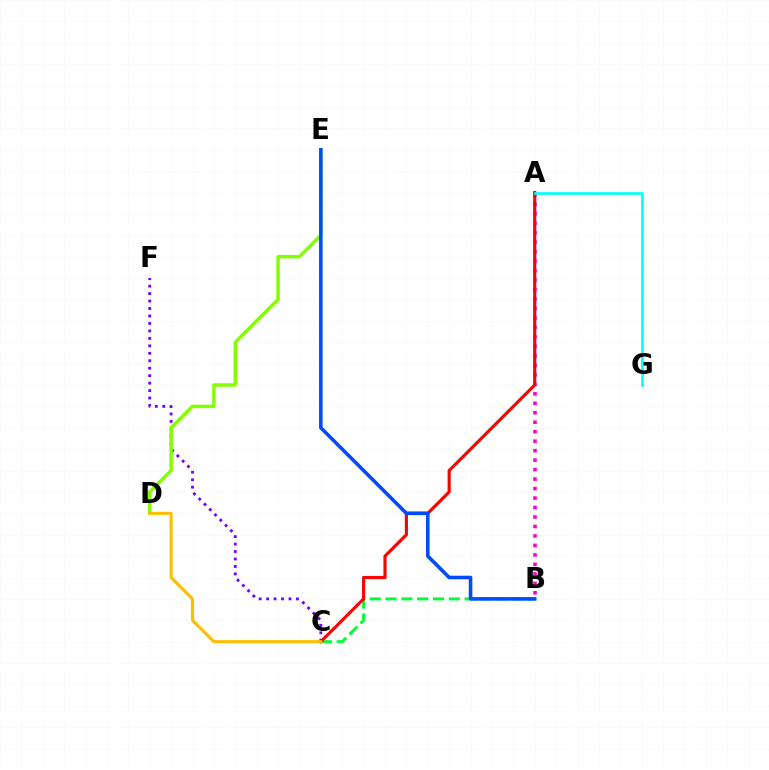{('B', 'C'): [{'color': '#00ff39', 'line_style': 'dashed', 'thickness': 2.15}], ('A', 'B'): [{'color': '#ff00cf', 'line_style': 'dotted', 'thickness': 2.57}], ('A', 'C'): [{'color': '#ff0000', 'line_style': 'solid', 'thickness': 2.26}], ('A', 'G'): [{'color': '#00fff6', 'line_style': 'solid', 'thickness': 1.91}], ('C', 'F'): [{'color': '#7200ff', 'line_style': 'dotted', 'thickness': 2.03}], ('D', 'E'): [{'color': '#84ff00', 'line_style': 'solid', 'thickness': 2.5}], ('B', 'E'): [{'color': '#004bff', 'line_style': 'solid', 'thickness': 2.57}], ('C', 'D'): [{'color': '#ffbd00', 'line_style': 'solid', 'thickness': 2.18}]}